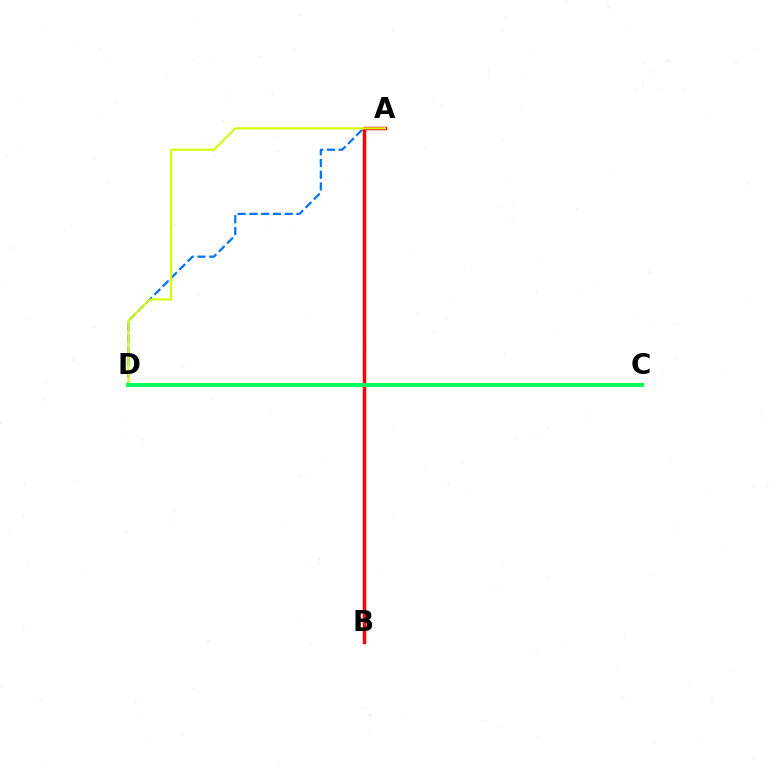{('A', 'D'): [{'color': '#0074ff', 'line_style': 'dashed', 'thickness': 1.6}, {'color': '#d1ff00', 'line_style': 'solid', 'thickness': 1.51}], ('A', 'B'): [{'color': '#ff0000', 'line_style': 'solid', 'thickness': 2.51}], ('C', 'D'): [{'color': '#b900ff', 'line_style': 'dotted', 'thickness': 2.2}, {'color': '#00ff5c', 'line_style': 'solid', 'thickness': 2.94}]}